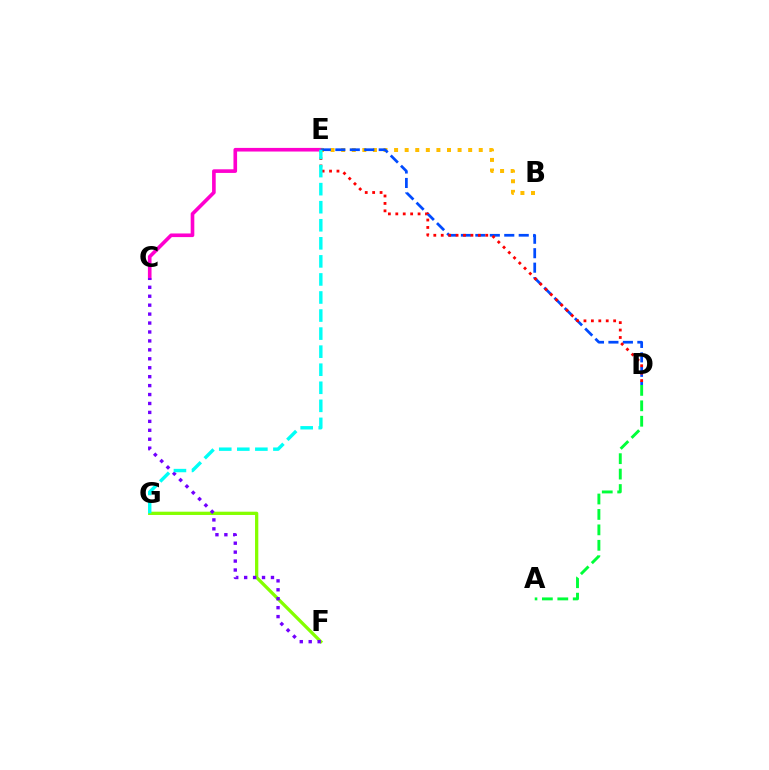{('C', 'E'): [{'color': '#ff00cf', 'line_style': 'solid', 'thickness': 2.61}], ('B', 'E'): [{'color': '#ffbd00', 'line_style': 'dotted', 'thickness': 2.88}], ('D', 'E'): [{'color': '#004bff', 'line_style': 'dashed', 'thickness': 1.96}, {'color': '#ff0000', 'line_style': 'dotted', 'thickness': 2.02}], ('F', 'G'): [{'color': '#84ff00', 'line_style': 'solid', 'thickness': 2.36}], ('C', 'F'): [{'color': '#7200ff', 'line_style': 'dotted', 'thickness': 2.43}], ('A', 'D'): [{'color': '#00ff39', 'line_style': 'dashed', 'thickness': 2.1}], ('E', 'G'): [{'color': '#00fff6', 'line_style': 'dashed', 'thickness': 2.45}]}